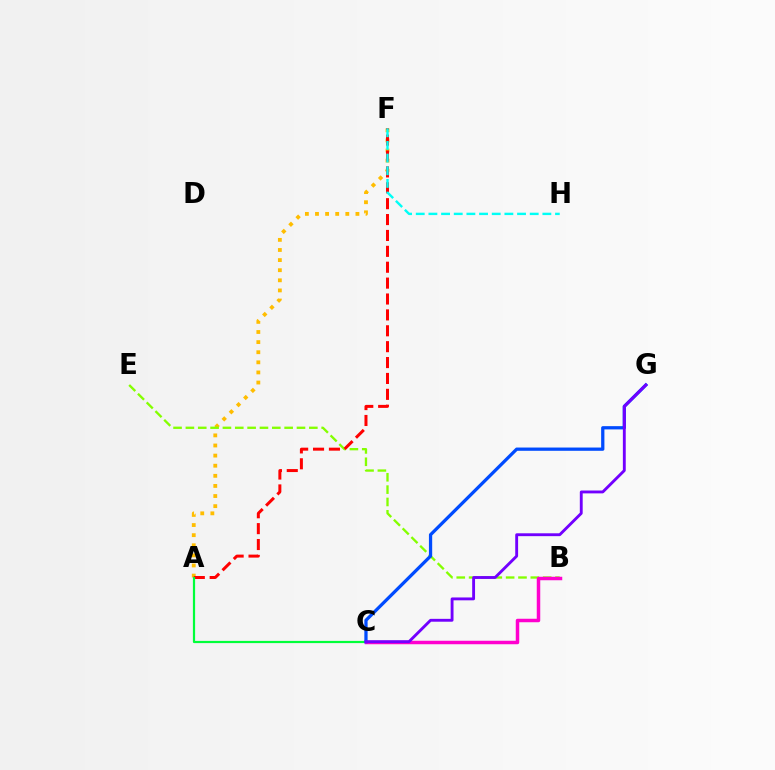{('A', 'F'): [{'color': '#ffbd00', 'line_style': 'dotted', 'thickness': 2.75}, {'color': '#ff0000', 'line_style': 'dashed', 'thickness': 2.16}], ('B', 'E'): [{'color': '#84ff00', 'line_style': 'dashed', 'thickness': 1.68}], ('A', 'C'): [{'color': '#00ff39', 'line_style': 'solid', 'thickness': 1.59}], ('B', 'C'): [{'color': '#ff00cf', 'line_style': 'solid', 'thickness': 2.51}], ('C', 'G'): [{'color': '#004bff', 'line_style': 'solid', 'thickness': 2.35}, {'color': '#7200ff', 'line_style': 'solid', 'thickness': 2.06}], ('F', 'H'): [{'color': '#00fff6', 'line_style': 'dashed', 'thickness': 1.72}]}